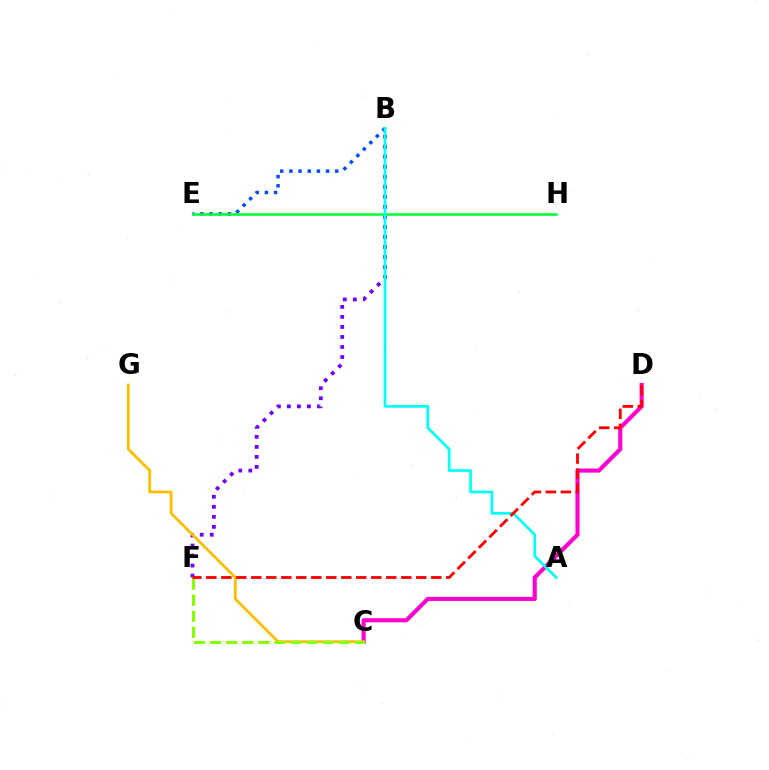{('B', 'F'): [{'color': '#7200ff', 'line_style': 'dotted', 'thickness': 2.72}], ('C', 'D'): [{'color': '#ff00cf', 'line_style': 'solid', 'thickness': 2.96}], ('B', 'E'): [{'color': '#004bff', 'line_style': 'dotted', 'thickness': 2.49}], ('C', 'G'): [{'color': '#ffbd00', 'line_style': 'solid', 'thickness': 1.98}], ('C', 'F'): [{'color': '#84ff00', 'line_style': 'dashed', 'thickness': 2.19}], ('E', 'H'): [{'color': '#00ff39', 'line_style': 'solid', 'thickness': 1.86}], ('A', 'B'): [{'color': '#00fff6', 'line_style': 'solid', 'thickness': 1.94}], ('D', 'F'): [{'color': '#ff0000', 'line_style': 'dashed', 'thickness': 2.04}]}